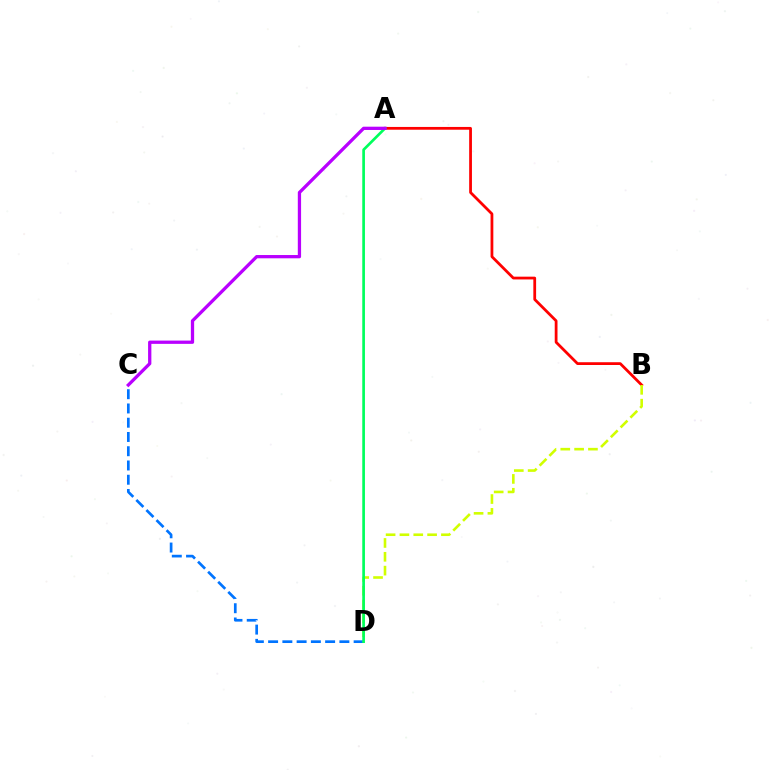{('C', 'D'): [{'color': '#0074ff', 'line_style': 'dashed', 'thickness': 1.94}], ('A', 'B'): [{'color': '#ff0000', 'line_style': 'solid', 'thickness': 2.0}], ('B', 'D'): [{'color': '#d1ff00', 'line_style': 'dashed', 'thickness': 1.88}], ('A', 'D'): [{'color': '#00ff5c', 'line_style': 'solid', 'thickness': 1.93}], ('A', 'C'): [{'color': '#b900ff', 'line_style': 'solid', 'thickness': 2.36}]}